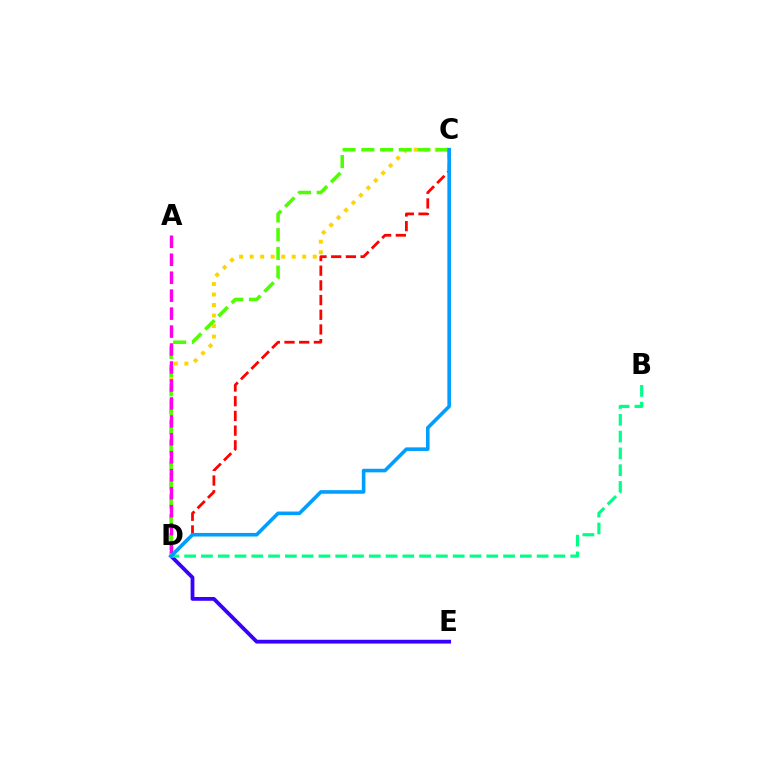{('D', 'E'): [{'color': '#3700ff', 'line_style': 'solid', 'thickness': 2.73}], ('C', 'D'): [{'color': '#ffd500', 'line_style': 'dotted', 'thickness': 2.86}, {'color': '#ff0000', 'line_style': 'dashed', 'thickness': 2.0}, {'color': '#4fff00', 'line_style': 'dashed', 'thickness': 2.54}, {'color': '#009eff', 'line_style': 'solid', 'thickness': 2.59}], ('B', 'D'): [{'color': '#00ff86', 'line_style': 'dashed', 'thickness': 2.28}], ('A', 'D'): [{'color': '#ff00ed', 'line_style': 'dashed', 'thickness': 2.44}]}